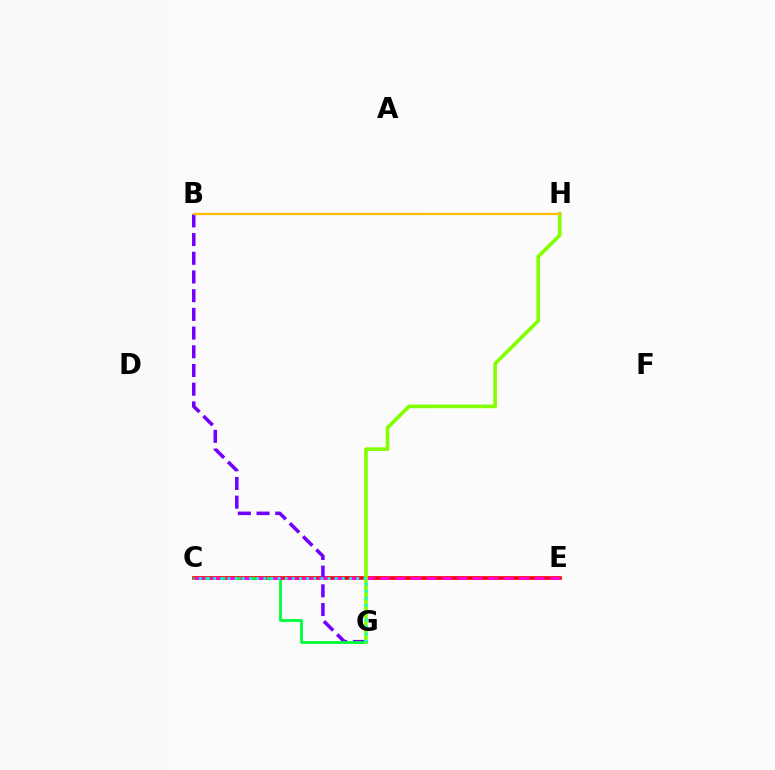{('C', 'E'): [{'color': '#004bff', 'line_style': 'solid', 'thickness': 1.7}, {'color': '#ff0000', 'line_style': 'solid', 'thickness': 2.61}, {'color': '#ff00cf', 'line_style': 'dashed', 'thickness': 2.1}], ('B', 'G'): [{'color': '#7200ff', 'line_style': 'dashed', 'thickness': 2.54}], ('C', 'G'): [{'color': '#00ff39', 'line_style': 'solid', 'thickness': 2.02}, {'color': '#00fff6', 'line_style': 'dotted', 'thickness': 1.94}], ('G', 'H'): [{'color': '#84ff00', 'line_style': 'solid', 'thickness': 2.63}], ('B', 'H'): [{'color': '#ffbd00', 'line_style': 'solid', 'thickness': 1.62}]}